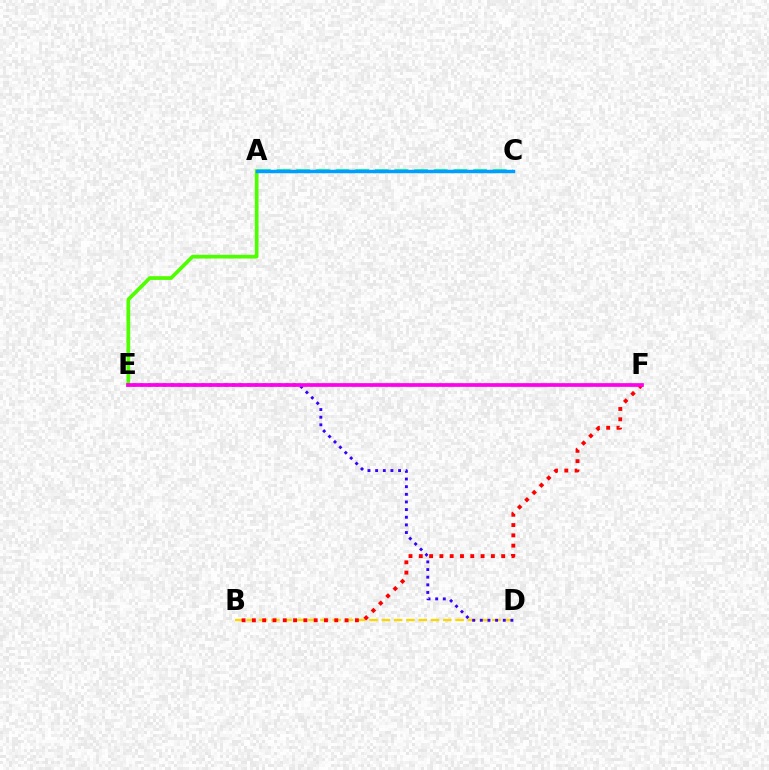{('B', 'D'): [{'color': '#ffd500', 'line_style': 'dashed', 'thickness': 1.67}], ('A', 'C'): [{'color': '#00ff86', 'line_style': 'dashed', 'thickness': 2.67}, {'color': '#009eff', 'line_style': 'solid', 'thickness': 2.49}], ('A', 'E'): [{'color': '#4fff00', 'line_style': 'solid', 'thickness': 2.68}], ('B', 'F'): [{'color': '#ff0000', 'line_style': 'dotted', 'thickness': 2.8}], ('D', 'E'): [{'color': '#3700ff', 'line_style': 'dotted', 'thickness': 2.08}], ('E', 'F'): [{'color': '#ff00ed', 'line_style': 'solid', 'thickness': 2.68}]}